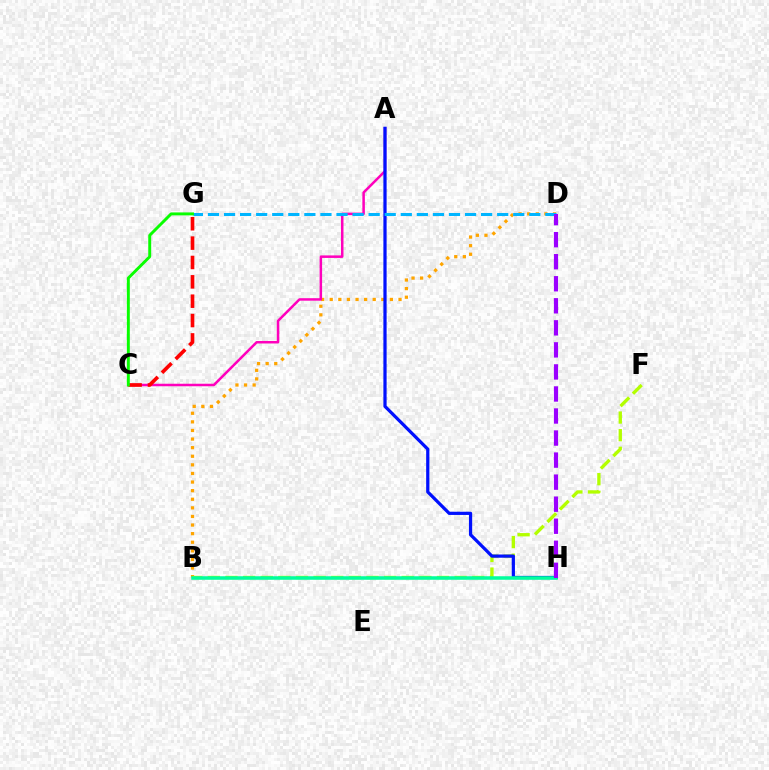{('B', 'D'): [{'color': '#ffa500', 'line_style': 'dotted', 'thickness': 2.34}], ('A', 'C'): [{'color': '#ff00bd', 'line_style': 'solid', 'thickness': 1.81}], ('B', 'F'): [{'color': '#b3ff00', 'line_style': 'dashed', 'thickness': 2.39}], ('A', 'H'): [{'color': '#0010ff', 'line_style': 'solid', 'thickness': 2.32}], ('B', 'H'): [{'color': '#00ff9d', 'line_style': 'solid', 'thickness': 2.53}], ('D', 'G'): [{'color': '#00b5ff', 'line_style': 'dashed', 'thickness': 2.18}], ('C', 'G'): [{'color': '#ff0000', 'line_style': 'dashed', 'thickness': 2.63}, {'color': '#08ff00', 'line_style': 'solid', 'thickness': 2.11}], ('D', 'H'): [{'color': '#9b00ff', 'line_style': 'dashed', 'thickness': 2.99}]}